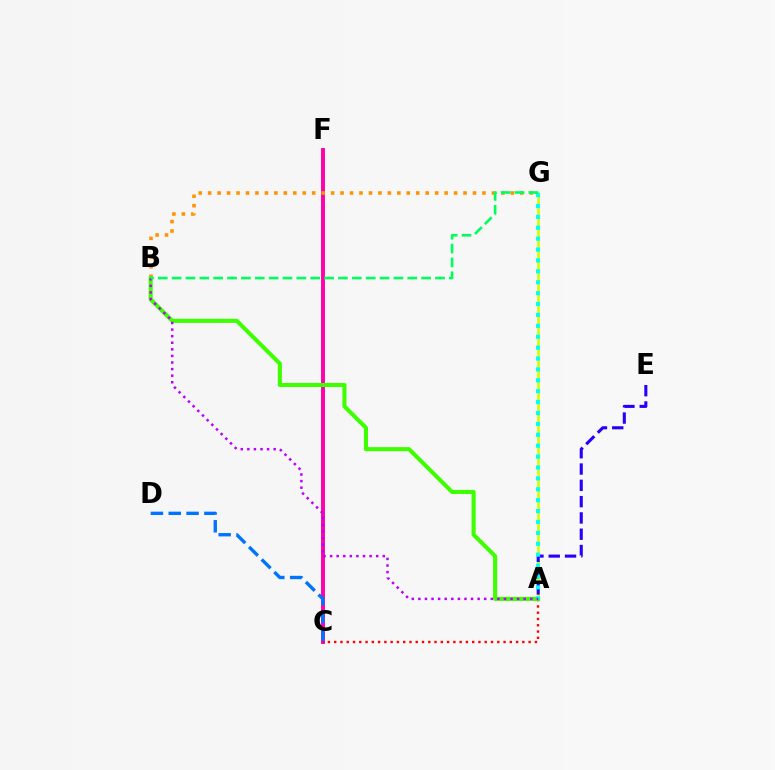{('C', 'F'): [{'color': '#ff00ac', 'line_style': 'solid', 'thickness': 2.82}], ('B', 'G'): [{'color': '#ff9400', 'line_style': 'dotted', 'thickness': 2.57}, {'color': '#00ff5c', 'line_style': 'dashed', 'thickness': 1.88}], ('A', 'C'): [{'color': '#ff0000', 'line_style': 'dotted', 'thickness': 1.7}], ('A', 'G'): [{'color': '#d1ff00', 'line_style': 'solid', 'thickness': 1.93}, {'color': '#00fff6', 'line_style': 'dotted', 'thickness': 2.96}], ('A', 'E'): [{'color': '#2500ff', 'line_style': 'dashed', 'thickness': 2.21}], ('A', 'B'): [{'color': '#3dff00', 'line_style': 'solid', 'thickness': 2.93}, {'color': '#b900ff', 'line_style': 'dotted', 'thickness': 1.79}], ('C', 'D'): [{'color': '#0074ff', 'line_style': 'dashed', 'thickness': 2.42}]}